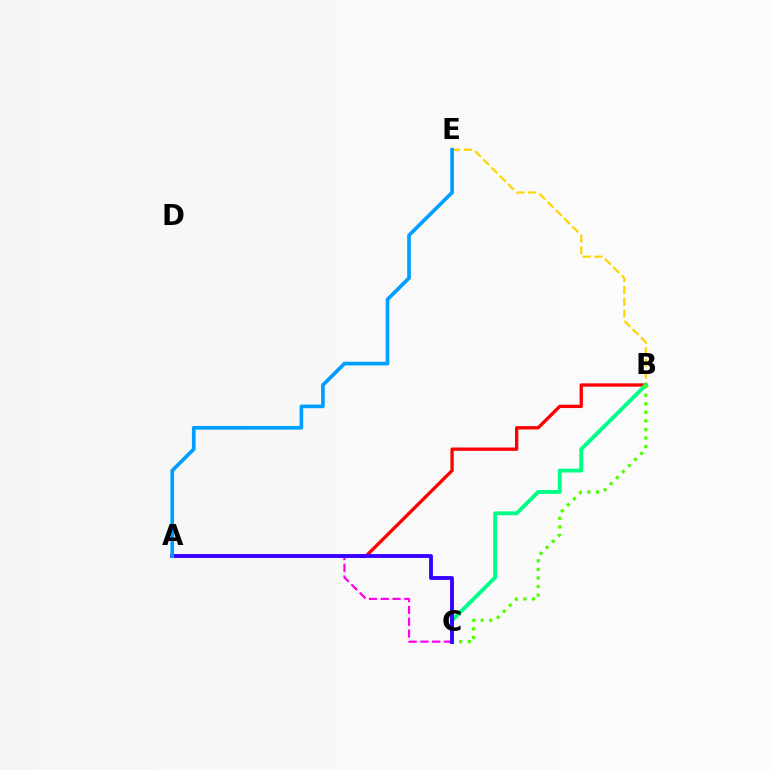{('A', 'B'): [{'color': '#ff0000', 'line_style': 'solid', 'thickness': 2.39}], ('B', 'E'): [{'color': '#ffd500', 'line_style': 'dashed', 'thickness': 1.59}], ('B', 'C'): [{'color': '#00ff86', 'line_style': 'solid', 'thickness': 2.79}, {'color': '#4fff00', 'line_style': 'dotted', 'thickness': 2.33}], ('A', 'C'): [{'color': '#ff00ed', 'line_style': 'dashed', 'thickness': 1.6}, {'color': '#3700ff', 'line_style': 'solid', 'thickness': 2.77}], ('A', 'E'): [{'color': '#009eff', 'line_style': 'solid', 'thickness': 2.64}]}